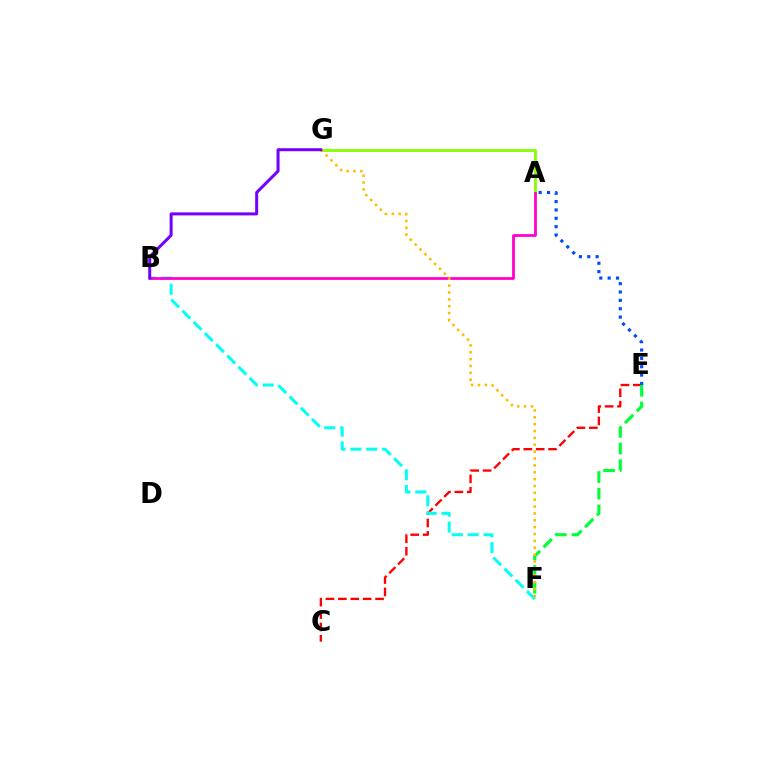{('A', 'G'): [{'color': '#84ff00', 'line_style': 'solid', 'thickness': 2.02}], ('C', 'E'): [{'color': '#ff0000', 'line_style': 'dashed', 'thickness': 1.68}], ('E', 'F'): [{'color': '#00ff39', 'line_style': 'dashed', 'thickness': 2.26}], ('B', 'F'): [{'color': '#00fff6', 'line_style': 'dashed', 'thickness': 2.15}], ('A', 'B'): [{'color': '#ff00cf', 'line_style': 'solid', 'thickness': 2.0}], ('A', 'E'): [{'color': '#004bff', 'line_style': 'dotted', 'thickness': 2.27}], ('F', 'G'): [{'color': '#ffbd00', 'line_style': 'dotted', 'thickness': 1.87}], ('B', 'G'): [{'color': '#7200ff', 'line_style': 'solid', 'thickness': 2.17}]}